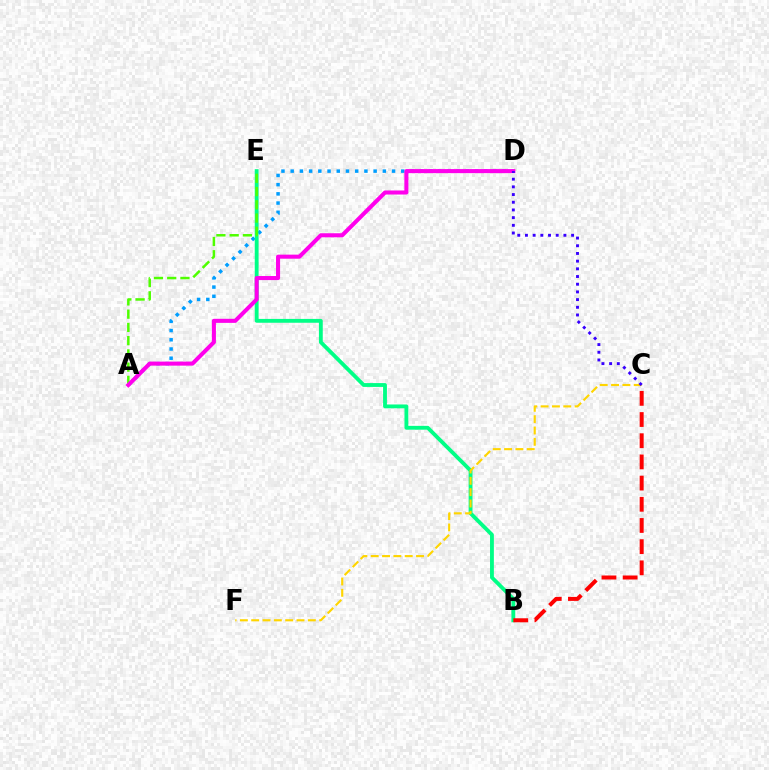{('A', 'D'): [{'color': '#009eff', 'line_style': 'dotted', 'thickness': 2.5}, {'color': '#ff00ed', 'line_style': 'solid', 'thickness': 2.92}], ('B', 'E'): [{'color': '#00ff86', 'line_style': 'solid', 'thickness': 2.76}], ('A', 'E'): [{'color': '#4fff00', 'line_style': 'dashed', 'thickness': 1.8}], ('C', 'F'): [{'color': '#ffd500', 'line_style': 'dashed', 'thickness': 1.54}], ('C', 'D'): [{'color': '#3700ff', 'line_style': 'dotted', 'thickness': 2.09}], ('B', 'C'): [{'color': '#ff0000', 'line_style': 'dashed', 'thickness': 2.88}]}